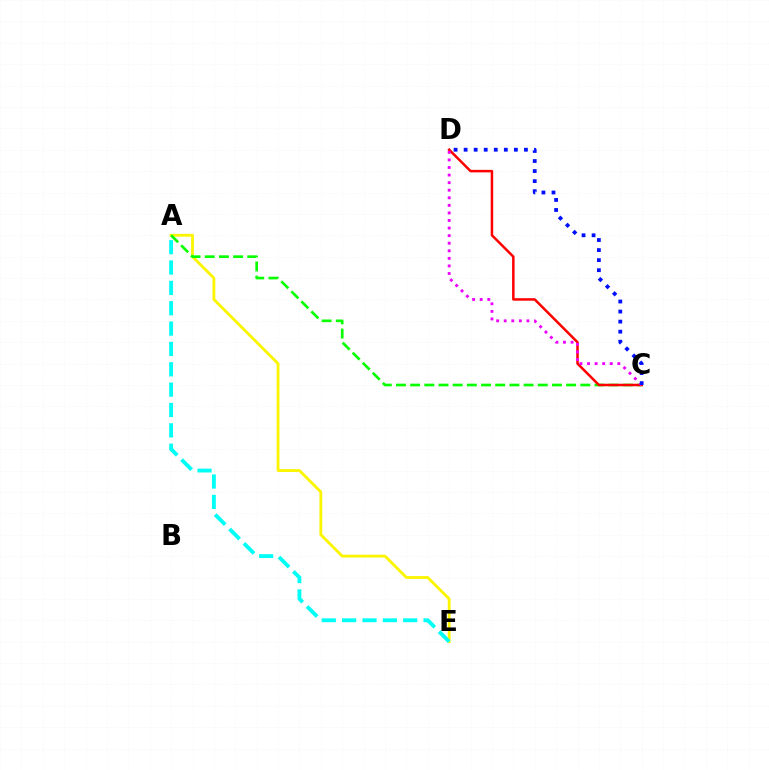{('A', 'E'): [{'color': '#fcf500', 'line_style': 'solid', 'thickness': 2.04}, {'color': '#00fff6', 'line_style': 'dashed', 'thickness': 2.77}], ('A', 'C'): [{'color': '#08ff00', 'line_style': 'dashed', 'thickness': 1.93}], ('C', 'D'): [{'color': '#ff0000', 'line_style': 'solid', 'thickness': 1.81}, {'color': '#ee00ff', 'line_style': 'dotted', 'thickness': 2.06}, {'color': '#0010ff', 'line_style': 'dotted', 'thickness': 2.73}]}